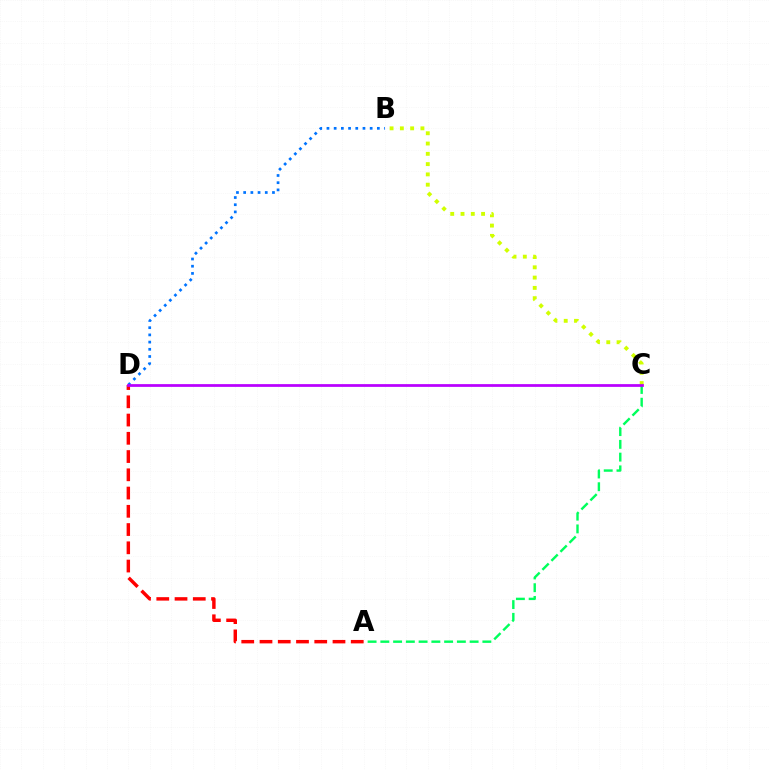{('B', 'D'): [{'color': '#0074ff', 'line_style': 'dotted', 'thickness': 1.96}], ('A', 'C'): [{'color': '#00ff5c', 'line_style': 'dashed', 'thickness': 1.73}], ('B', 'C'): [{'color': '#d1ff00', 'line_style': 'dotted', 'thickness': 2.79}], ('A', 'D'): [{'color': '#ff0000', 'line_style': 'dashed', 'thickness': 2.48}], ('C', 'D'): [{'color': '#b900ff', 'line_style': 'solid', 'thickness': 1.98}]}